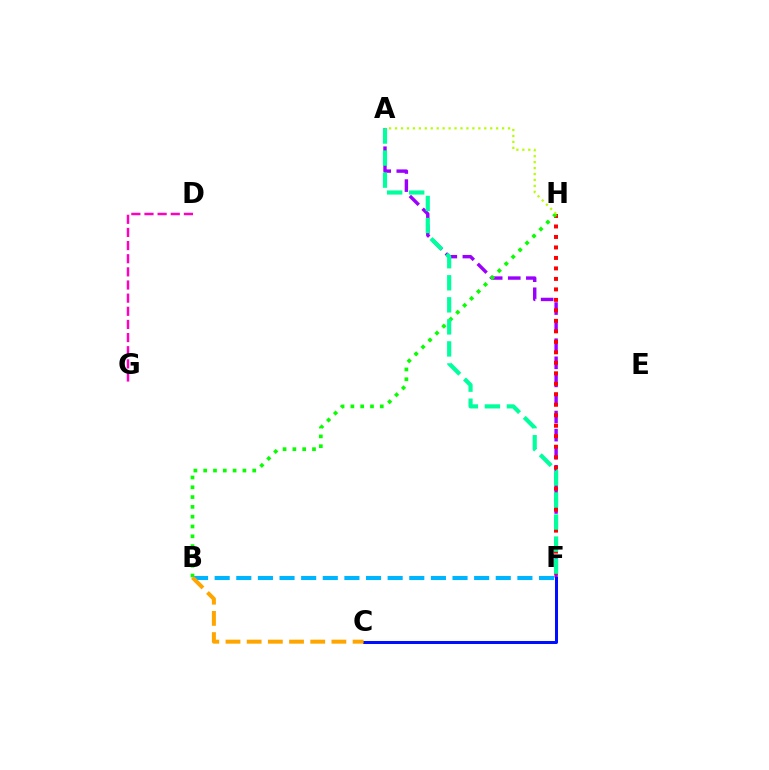{('D', 'G'): [{'color': '#ff00bd', 'line_style': 'dashed', 'thickness': 1.79}], ('A', 'F'): [{'color': '#9b00ff', 'line_style': 'dashed', 'thickness': 2.46}, {'color': '#00ff9d', 'line_style': 'dashed', 'thickness': 2.99}], ('C', 'F'): [{'color': '#0010ff', 'line_style': 'solid', 'thickness': 2.17}], ('F', 'H'): [{'color': '#ff0000', 'line_style': 'dotted', 'thickness': 2.85}], ('B', 'H'): [{'color': '#08ff00', 'line_style': 'dotted', 'thickness': 2.66}], ('B', 'F'): [{'color': '#00b5ff', 'line_style': 'dashed', 'thickness': 2.94}], ('A', 'H'): [{'color': '#b3ff00', 'line_style': 'dotted', 'thickness': 1.62}], ('B', 'C'): [{'color': '#ffa500', 'line_style': 'dashed', 'thickness': 2.88}]}